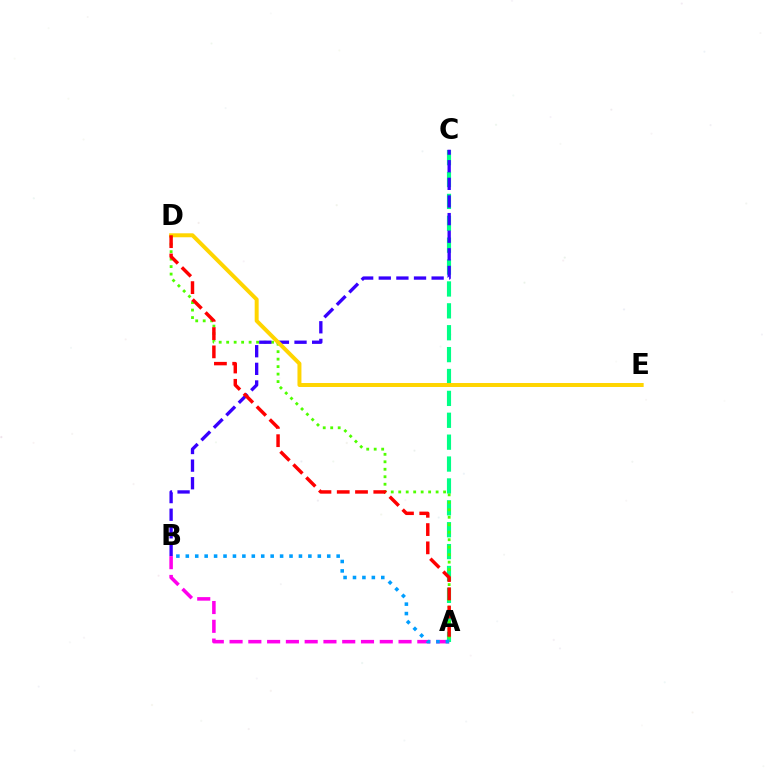{('A', 'C'): [{'color': '#00ff86', 'line_style': 'dashed', 'thickness': 2.97}], ('A', 'D'): [{'color': '#4fff00', 'line_style': 'dotted', 'thickness': 2.03}, {'color': '#ff0000', 'line_style': 'dashed', 'thickness': 2.48}], ('B', 'C'): [{'color': '#3700ff', 'line_style': 'dashed', 'thickness': 2.39}], ('D', 'E'): [{'color': '#ffd500', 'line_style': 'solid', 'thickness': 2.86}], ('A', 'B'): [{'color': '#ff00ed', 'line_style': 'dashed', 'thickness': 2.55}, {'color': '#009eff', 'line_style': 'dotted', 'thickness': 2.56}]}